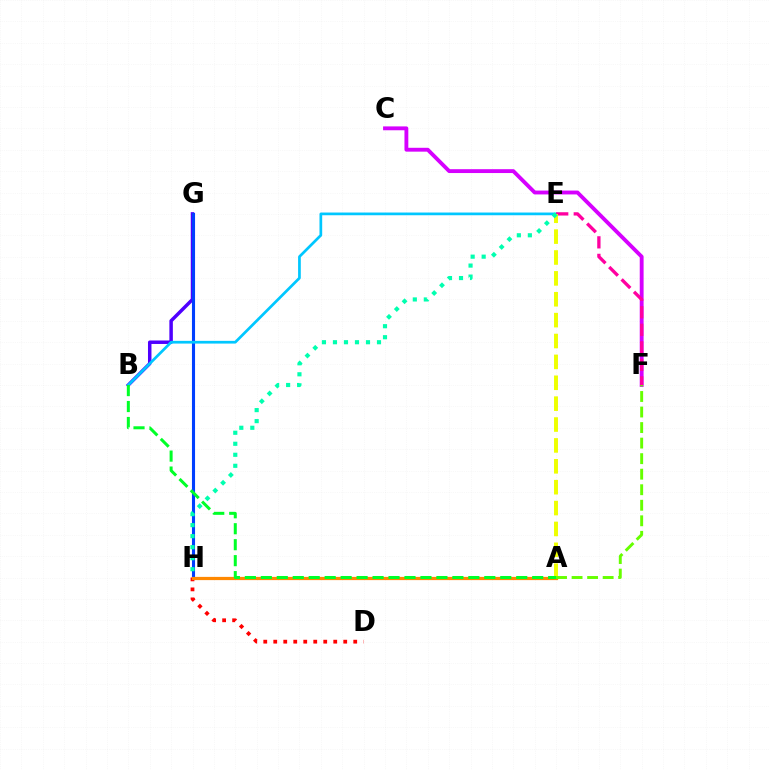{('C', 'F'): [{'color': '#d600ff', 'line_style': 'solid', 'thickness': 2.78}], ('B', 'G'): [{'color': '#4f00ff', 'line_style': 'solid', 'thickness': 2.51}], ('G', 'H'): [{'color': '#003fff', 'line_style': 'solid', 'thickness': 2.23}], ('D', 'H'): [{'color': '#ff0000', 'line_style': 'dotted', 'thickness': 2.72}], ('A', 'H'): [{'color': '#ff8800', 'line_style': 'solid', 'thickness': 2.32}], ('B', 'E'): [{'color': '#00c7ff', 'line_style': 'solid', 'thickness': 1.95}], ('E', 'F'): [{'color': '#ff00a0', 'line_style': 'dashed', 'thickness': 2.38}], ('A', 'E'): [{'color': '#eeff00', 'line_style': 'dashed', 'thickness': 2.84}], ('A', 'F'): [{'color': '#66ff00', 'line_style': 'dashed', 'thickness': 2.11}], ('E', 'H'): [{'color': '#00ffaf', 'line_style': 'dotted', 'thickness': 2.99}], ('A', 'B'): [{'color': '#00ff27', 'line_style': 'dashed', 'thickness': 2.17}]}